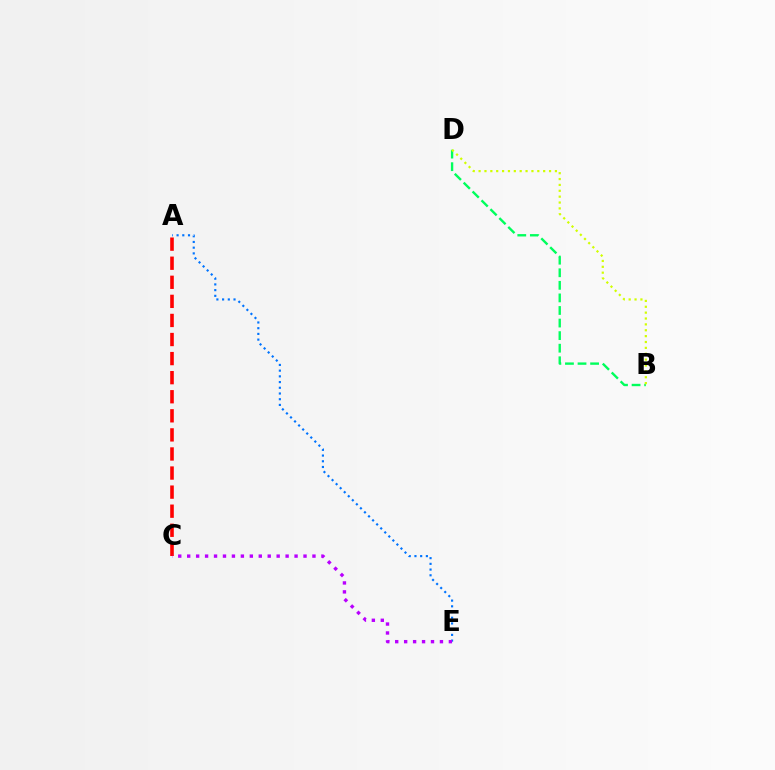{('A', 'E'): [{'color': '#0074ff', 'line_style': 'dotted', 'thickness': 1.55}], ('B', 'D'): [{'color': '#00ff5c', 'line_style': 'dashed', 'thickness': 1.71}, {'color': '#d1ff00', 'line_style': 'dotted', 'thickness': 1.6}], ('A', 'C'): [{'color': '#ff0000', 'line_style': 'dashed', 'thickness': 2.59}], ('C', 'E'): [{'color': '#b900ff', 'line_style': 'dotted', 'thickness': 2.43}]}